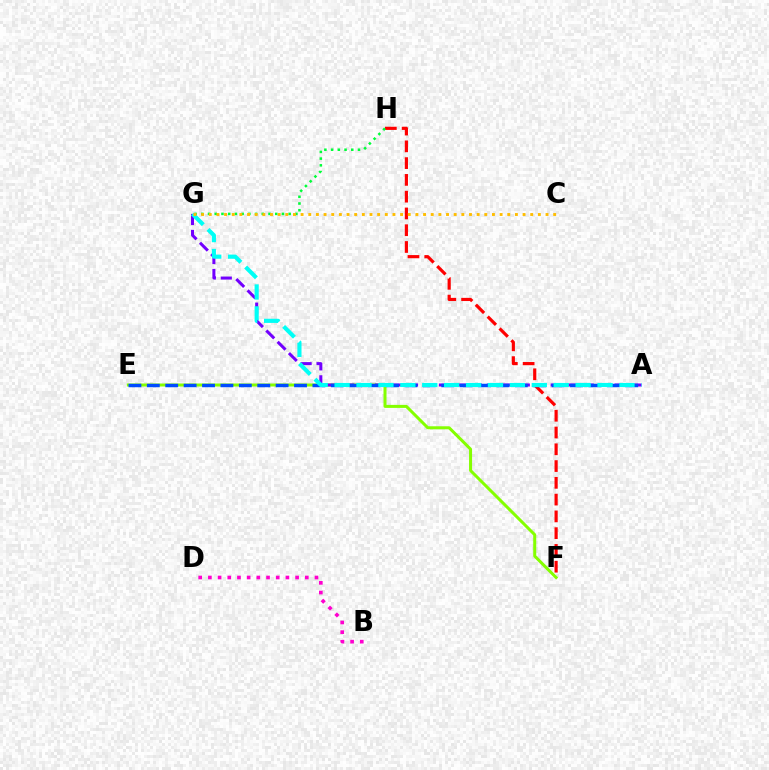{('E', 'F'): [{'color': '#84ff00', 'line_style': 'solid', 'thickness': 2.17}], ('F', 'H'): [{'color': '#ff0000', 'line_style': 'dashed', 'thickness': 2.28}], ('G', 'H'): [{'color': '#00ff39', 'line_style': 'dotted', 'thickness': 1.83}], ('A', 'G'): [{'color': '#7200ff', 'line_style': 'dashed', 'thickness': 2.17}, {'color': '#00fff6', 'line_style': 'dashed', 'thickness': 2.98}], ('A', 'E'): [{'color': '#004bff', 'line_style': 'dashed', 'thickness': 2.5}], ('B', 'D'): [{'color': '#ff00cf', 'line_style': 'dotted', 'thickness': 2.63}], ('C', 'G'): [{'color': '#ffbd00', 'line_style': 'dotted', 'thickness': 2.08}]}